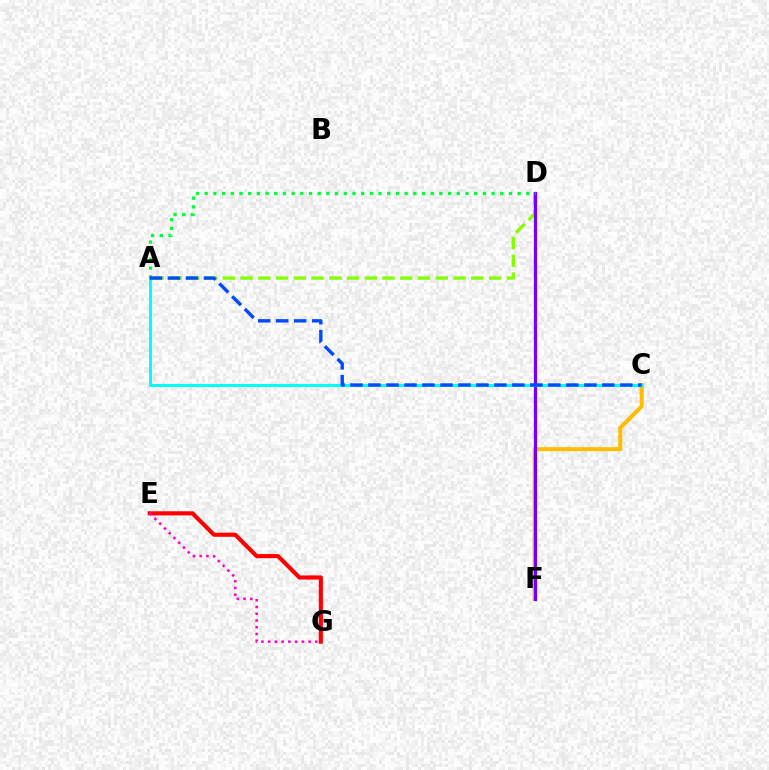{('E', 'G'): [{'color': '#ff0000', 'line_style': 'solid', 'thickness': 2.97}, {'color': '#ff00cf', 'line_style': 'dotted', 'thickness': 1.83}], ('A', 'D'): [{'color': '#84ff00', 'line_style': 'dashed', 'thickness': 2.41}, {'color': '#00ff39', 'line_style': 'dotted', 'thickness': 2.36}], ('C', 'F'): [{'color': '#ffbd00', 'line_style': 'solid', 'thickness': 2.88}], ('D', 'F'): [{'color': '#7200ff', 'line_style': 'solid', 'thickness': 2.33}], ('A', 'C'): [{'color': '#00fff6', 'line_style': 'solid', 'thickness': 2.14}, {'color': '#004bff', 'line_style': 'dashed', 'thickness': 2.44}]}